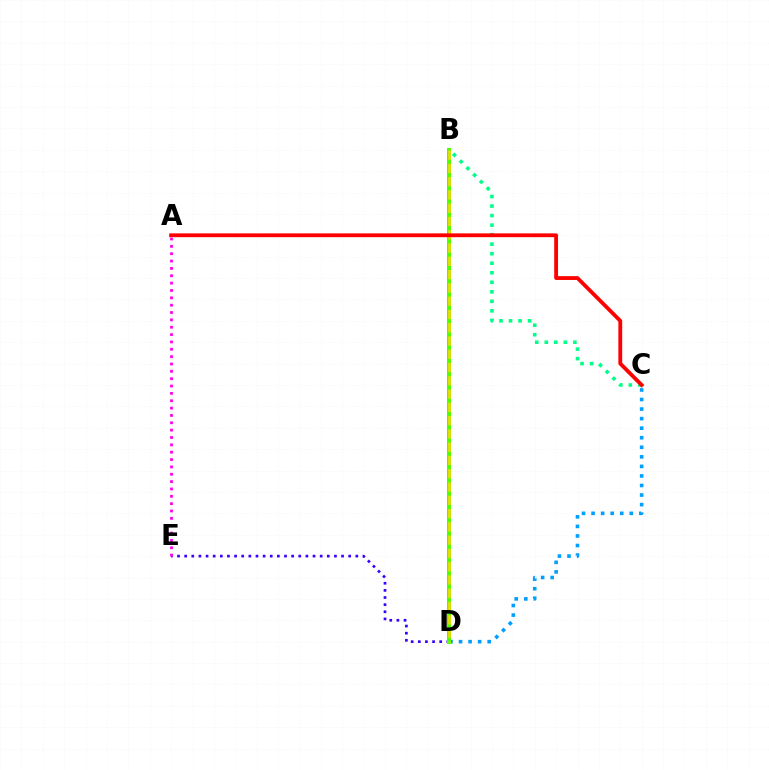{('C', 'D'): [{'color': '#009eff', 'line_style': 'dotted', 'thickness': 2.6}], ('D', 'E'): [{'color': '#3700ff', 'line_style': 'dotted', 'thickness': 1.94}], ('A', 'E'): [{'color': '#ff00ed', 'line_style': 'dotted', 'thickness': 2.0}], ('B', 'D'): [{'color': '#4fff00', 'line_style': 'solid', 'thickness': 2.89}, {'color': '#ffd500', 'line_style': 'dashed', 'thickness': 1.8}], ('B', 'C'): [{'color': '#00ff86', 'line_style': 'dotted', 'thickness': 2.59}], ('A', 'C'): [{'color': '#ff0000', 'line_style': 'solid', 'thickness': 2.75}]}